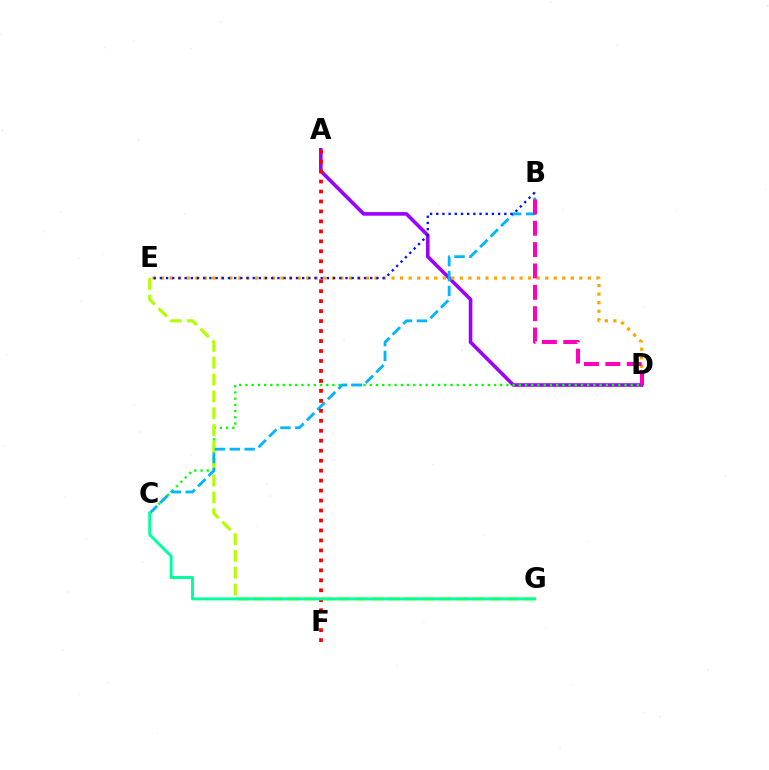{('A', 'D'): [{'color': '#9b00ff', 'line_style': 'solid', 'thickness': 2.59}], ('D', 'E'): [{'color': '#ffa500', 'line_style': 'dotted', 'thickness': 2.32}], ('C', 'D'): [{'color': '#08ff00', 'line_style': 'dotted', 'thickness': 1.69}], ('E', 'G'): [{'color': '#b3ff00', 'line_style': 'dashed', 'thickness': 2.29}], ('B', 'C'): [{'color': '#00b5ff', 'line_style': 'dashed', 'thickness': 2.02}], ('A', 'F'): [{'color': '#ff0000', 'line_style': 'dotted', 'thickness': 2.71}], ('C', 'G'): [{'color': '#00ff9d', 'line_style': 'solid', 'thickness': 2.11}], ('B', 'D'): [{'color': '#ff00bd', 'line_style': 'dashed', 'thickness': 2.9}], ('B', 'E'): [{'color': '#0010ff', 'line_style': 'dotted', 'thickness': 1.68}]}